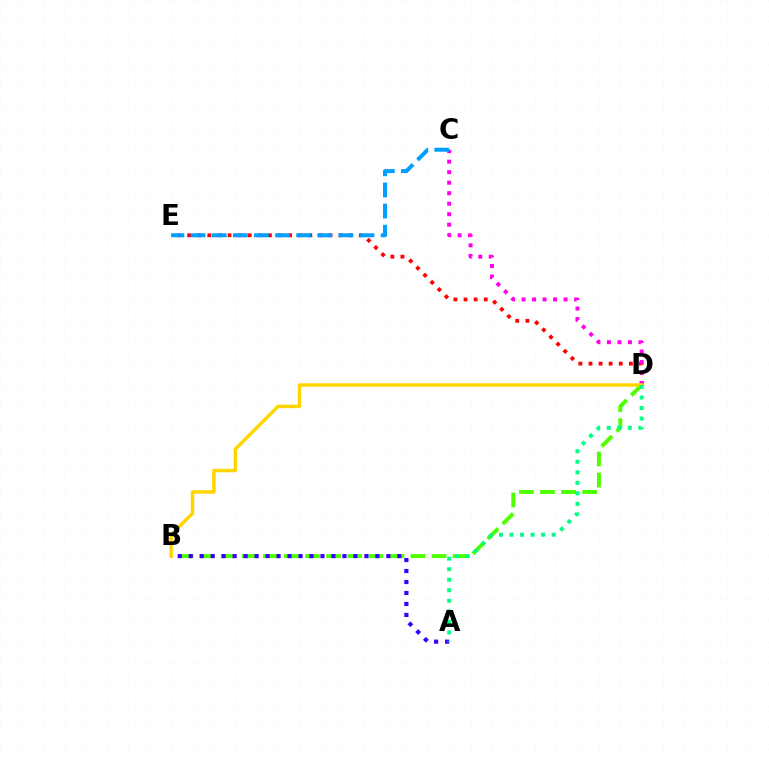{('B', 'D'): [{'color': '#4fff00', 'line_style': 'dashed', 'thickness': 2.86}, {'color': '#ffd500', 'line_style': 'solid', 'thickness': 2.51}], ('D', 'E'): [{'color': '#ff0000', 'line_style': 'dotted', 'thickness': 2.74}], ('C', 'D'): [{'color': '#ff00ed', 'line_style': 'dotted', 'thickness': 2.85}], ('A', 'B'): [{'color': '#3700ff', 'line_style': 'dotted', 'thickness': 2.98}], ('C', 'E'): [{'color': '#009eff', 'line_style': 'dashed', 'thickness': 2.87}], ('A', 'D'): [{'color': '#00ff86', 'line_style': 'dotted', 'thickness': 2.86}]}